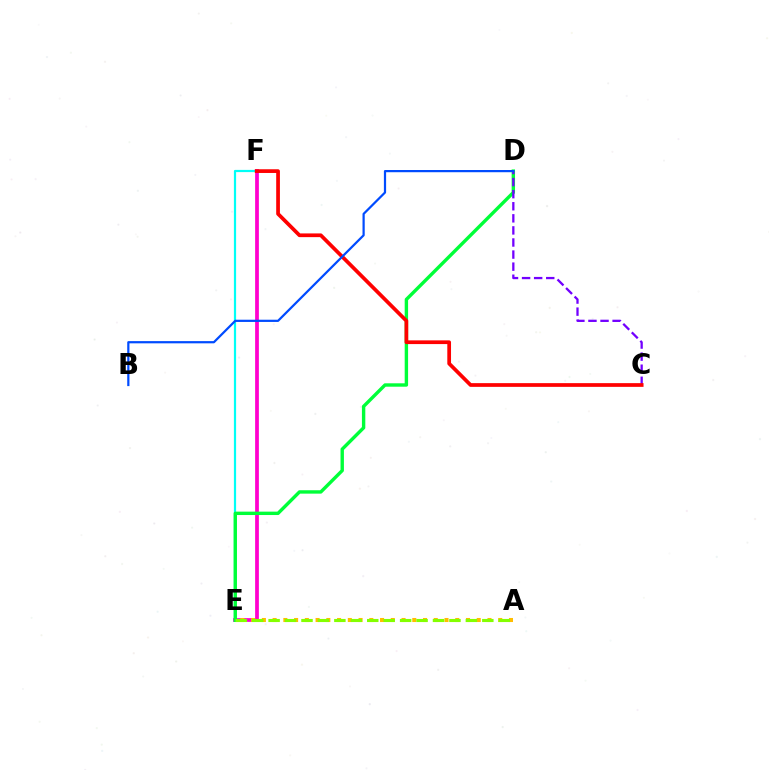{('E', 'F'): [{'color': '#00fff6', 'line_style': 'solid', 'thickness': 1.59}, {'color': '#ff00cf', 'line_style': 'solid', 'thickness': 2.7}], ('D', 'E'): [{'color': '#00ff39', 'line_style': 'solid', 'thickness': 2.44}], ('A', 'E'): [{'color': '#ffbd00', 'line_style': 'dotted', 'thickness': 2.92}, {'color': '#84ff00', 'line_style': 'dashed', 'thickness': 2.23}], ('C', 'D'): [{'color': '#7200ff', 'line_style': 'dashed', 'thickness': 1.64}], ('C', 'F'): [{'color': '#ff0000', 'line_style': 'solid', 'thickness': 2.68}], ('B', 'D'): [{'color': '#004bff', 'line_style': 'solid', 'thickness': 1.6}]}